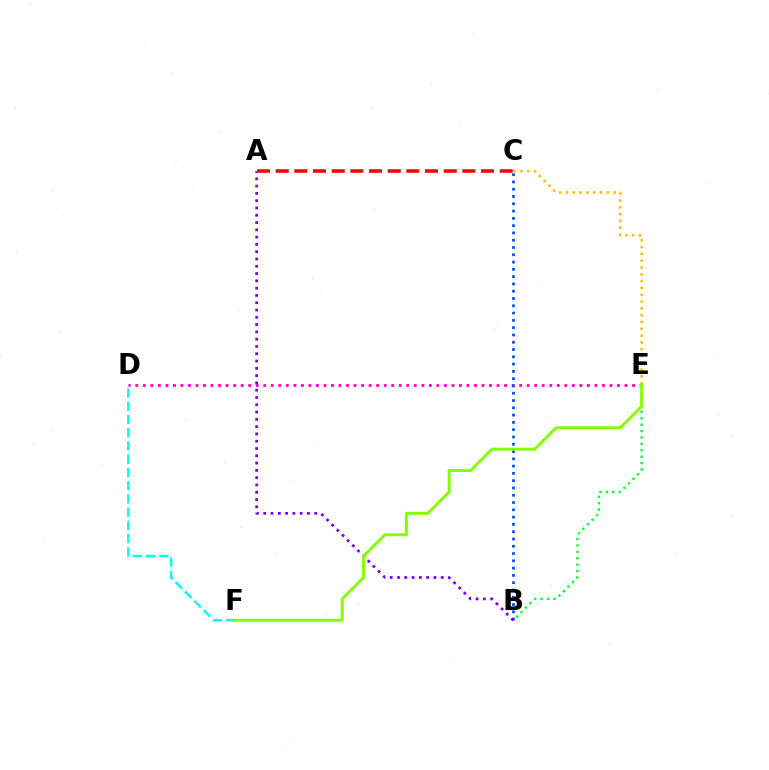{('D', 'E'): [{'color': '#ff00cf', 'line_style': 'dotted', 'thickness': 2.04}], ('C', 'E'): [{'color': '#ffbd00', 'line_style': 'dotted', 'thickness': 1.85}], ('B', 'E'): [{'color': '#00ff39', 'line_style': 'dotted', 'thickness': 1.74}], ('B', 'C'): [{'color': '#004bff', 'line_style': 'dotted', 'thickness': 1.98}], ('A', 'C'): [{'color': '#ff0000', 'line_style': 'dashed', 'thickness': 2.54}], ('A', 'B'): [{'color': '#7200ff', 'line_style': 'dotted', 'thickness': 1.98}], ('D', 'F'): [{'color': '#00fff6', 'line_style': 'dashed', 'thickness': 1.8}], ('E', 'F'): [{'color': '#84ff00', 'line_style': 'solid', 'thickness': 2.15}]}